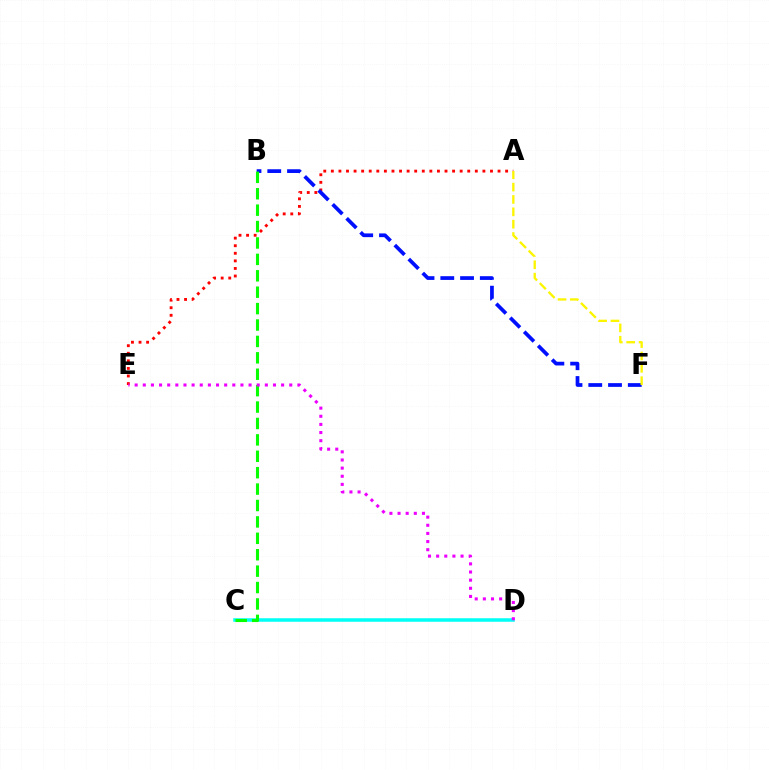{('A', 'E'): [{'color': '#ff0000', 'line_style': 'dotted', 'thickness': 2.06}], ('B', 'F'): [{'color': '#0010ff', 'line_style': 'dashed', 'thickness': 2.68}], ('C', 'D'): [{'color': '#00fff6', 'line_style': 'solid', 'thickness': 2.53}], ('B', 'C'): [{'color': '#08ff00', 'line_style': 'dashed', 'thickness': 2.23}], ('D', 'E'): [{'color': '#ee00ff', 'line_style': 'dotted', 'thickness': 2.21}], ('A', 'F'): [{'color': '#fcf500', 'line_style': 'dashed', 'thickness': 1.68}]}